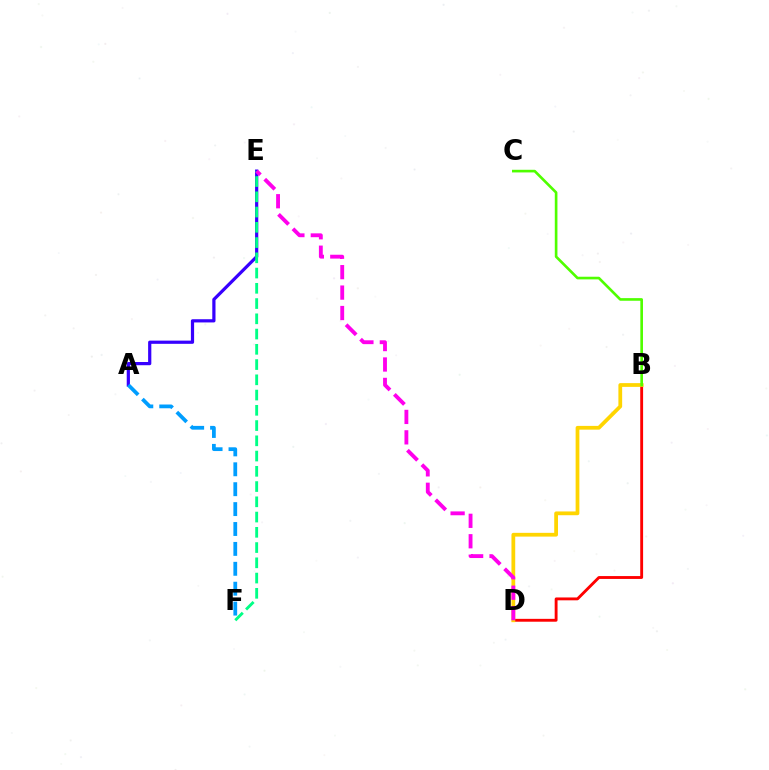{('B', 'D'): [{'color': '#ff0000', 'line_style': 'solid', 'thickness': 2.06}, {'color': '#ffd500', 'line_style': 'solid', 'thickness': 2.71}], ('A', 'E'): [{'color': '#3700ff', 'line_style': 'solid', 'thickness': 2.31}], ('E', 'F'): [{'color': '#00ff86', 'line_style': 'dashed', 'thickness': 2.07}], ('B', 'C'): [{'color': '#4fff00', 'line_style': 'solid', 'thickness': 1.9}], ('D', 'E'): [{'color': '#ff00ed', 'line_style': 'dashed', 'thickness': 2.78}], ('A', 'F'): [{'color': '#009eff', 'line_style': 'dashed', 'thickness': 2.7}]}